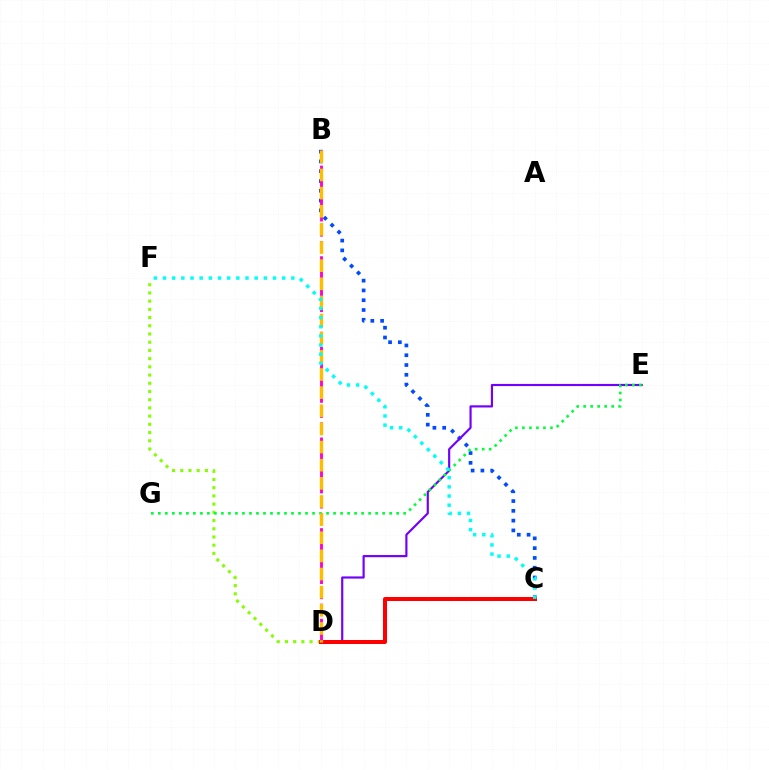{('D', 'F'): [{'color': '#84ff00', 'line_style': 'dotted', 'thickness': 2.23}], ('B', 'C'): [{'color': '#004bff', 'line_style': 'dotted', 'thickness': 2.66}], ('D', 'E'): [{'color': '#7200ff', 'line_style': 'solid', 'thickness': 1.56}], ('C', 'D'): [{'color': '#ff0000', 'line_style': 'solid', 'thickness': 2.87}], ('B', 'D'): [{'color': '#ff00cf', 'line_style': 'dashed', 'thickness': 2.05}, {'color': '#ffbd00', 'line_style': 'dashed', 'thickness': 2.46}], ('E', 'G'): [{'color': '#00ff39', 'line_style': 'dotted', 'thickness': 1.9}], ('C', 'F'): [{'color': '#00fff6', 'line_style': 'dotted', 'thickness': 2.49}]}